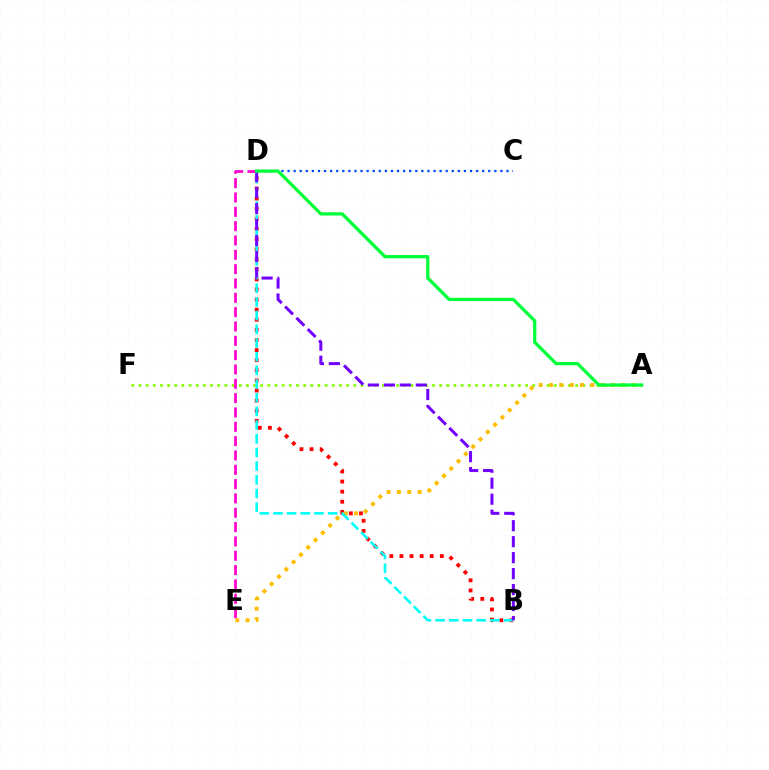{('B', 'D'): [{'color': '#ff0000', 'line_style': 'dotted', 'thickness': 2.74}, {'color': '#00fff6', 'line_style': 'dashed', 'thickness': 1.86}, {'color': '#7200ff', 'line_style': 'dashed', 'thickness': 2.17}], ('C', 'D'): [{'color': '#004bff', 'line_style': 'dotted', 'thickness': 1.65}], ('A', 'F'): [{'color': '#84ff00', 'line_style': 'dotted', 'thickness': 1.95}], ('A', 'E'): [{'color': '#ffbd00', 'line_style': 'dotted', 'thickness': 2.81}], ('D', 'E'): [{'color': '#ff00cf', 'line_style': 'dashed', 'thickness': 1.95}], ('A', 'D'): [{'color': '#00ff39', 'line_style': 'solid', 'thickness': 2.34}]}